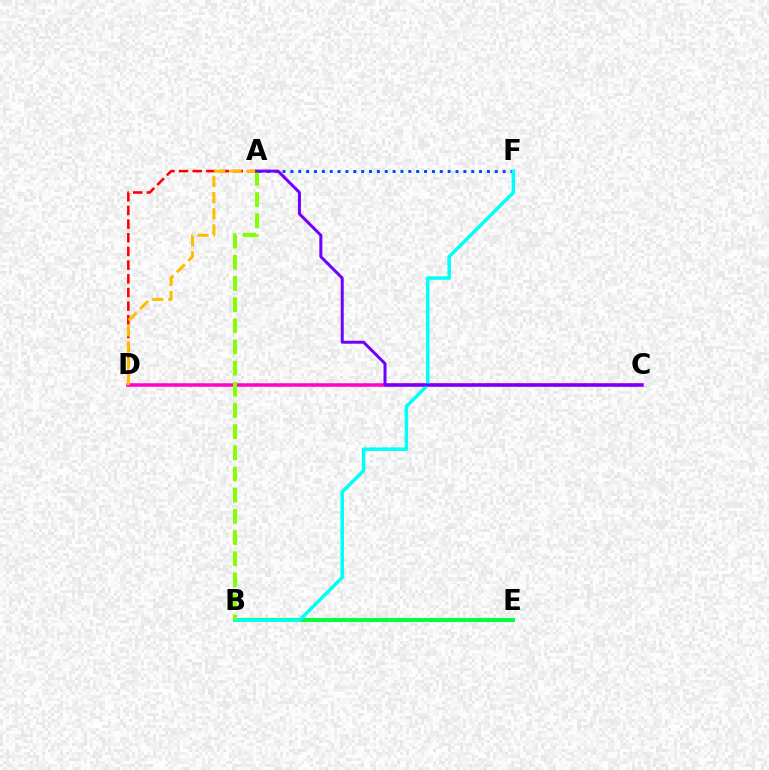{('C', 'D'): [{'color': '#ff00cf', 'line_style': 'solid', 'thickness': 2.53}], ('B', 'E'): [{'color': '#00ff39', 'line_style': 'solid', 'thickness': 2.83}], ('A', 'F'): [{'color': '#004bff', 'line_style': 'dotted', 'thickness': 2.14}], ('B', 'F'): [{'color': '#00fff6', 'line_style': 'solid', 'thickness': 2.51}], ('A', 'B'): [{'color': '#84ff00', 'line_style': 'dashed', 'thickness': 2.88}], ('A', 'D'): [{'color': '#ff0000', 'line_style': 'dashed', 'thickness': 1.86}, {'color': '#ffbd00', 'line_style': 'dashed', 'thickness': 2.19}], ('A', 'C'): [{'color': '#7200ff', 'line_style': 'solid', 'thickness': 2.16}]}